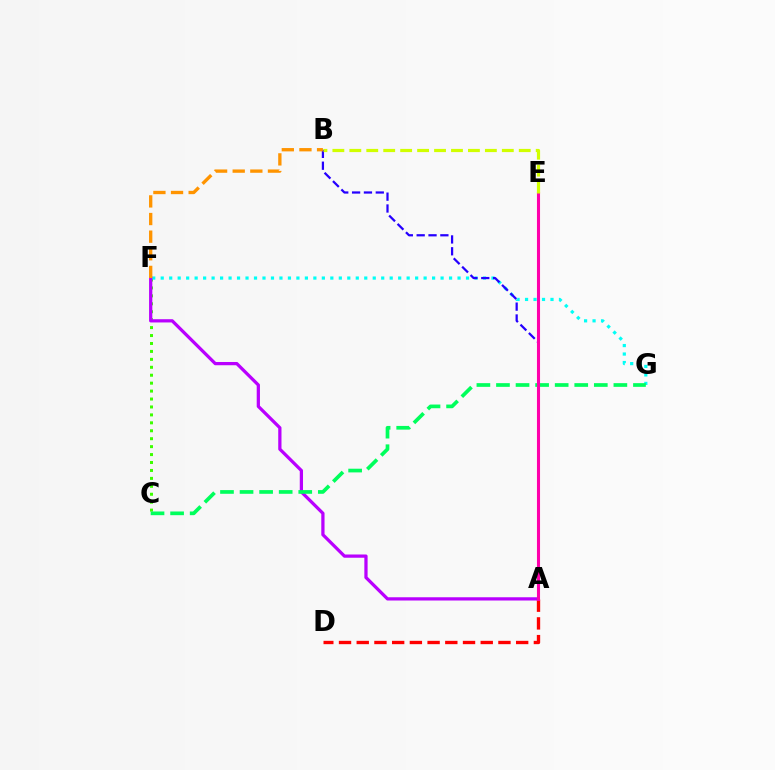{('C', 'F'): [{'color': '#3dff00', 'line_style': 'dotted', 'thickness': 2.16}], ('F', 'G'): [{'color': '#00fff6', 'line_style': 'dotted', 'thickness': 2.3}], ('A', 'F'): [{'color': '#b900ff', 'line_style': 'solid', 'thickness': 2.34}], ('A', 'B'): [{'color': '#2500ff', 'line_style': 'dashed', 'thickness': 1.61}], ('C', 'G'): [{'color': '#00ff5c', 'line_style': 'dashed', 'thickness': 2.66}], ('A', 'D'): [{'color': '#ff0000', 'line_style': 'dashed', 'thickness': 2.41}], ('B', 'F'): [{'color': '#ff9400', 'line_style': 'dashed', 'thickness': 2.39}], ('A', 'E'): [{'color': '#0074ff', 'line_style': 'dashed', 'thickness': 2.15}, {'color': '#ff00ac', 'line_style': 'solid', 'thickness': 2.22}], ('B', 'E'): [{'color': '#d1ff00', 'line_style': 'dashed', 'thickness': 2.3}]}